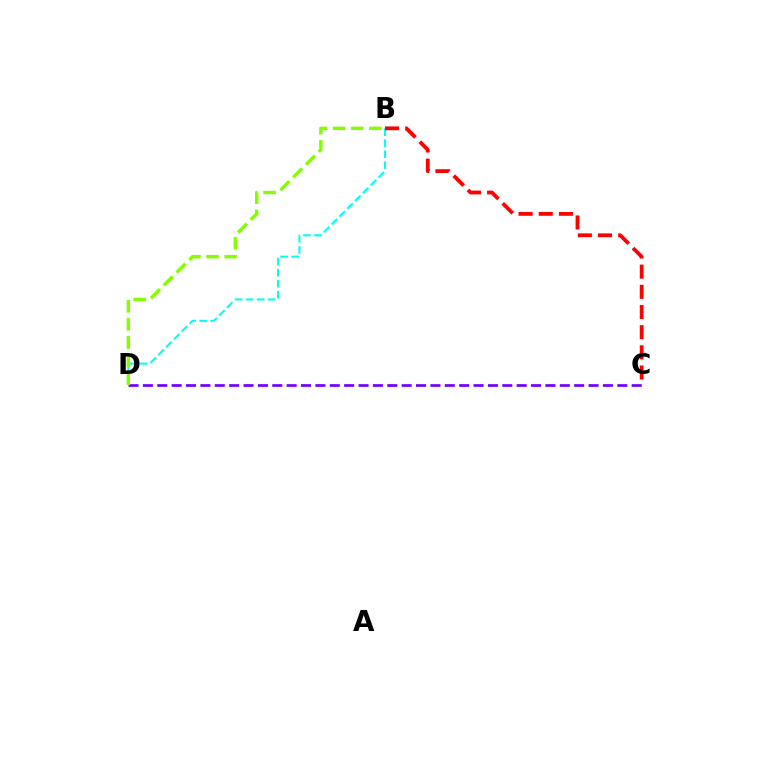{('C', 'D'): [{'color': '#7200ff', 'line_style': 'dashed', 'thickness': 1.95}], ('B', 'D'): [{'color': '#00fff6', 'line_style': 'dashed', 'thickness': 1.5}, {'color': '#84ff00', 'line_style': 'dashed', 'thickness': 2.46}], ('B', 'C'): [{'color': '#ff0000', 'line_style': 'dashed', 'thickness': 2.74}]}